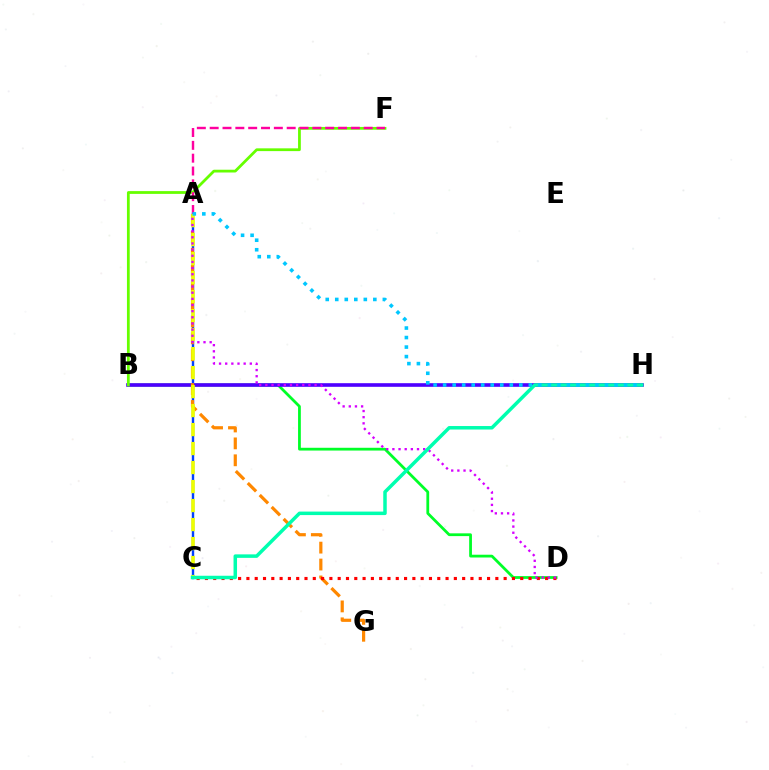{('B', 'D'): [{'color': '#00ff27', 'line_style': 'solid', 'thickness': 2.0}], ('A', 'C'): [{'color': '#003fff', 'line_style': 'solid', 'thickness': 1.73}, {'color': '#eeff00', 'line_style': 'dashed', 'thickness': 2.58}], ('B', 'H'): [{'color': '#4f00ff', 'line_style': 'solid', 'thickness': 2.61}], ('A', 'G'): [{'color': '#ff8800', 'line_style': 'dashed', 'thickness': 2.3}], ('C', 'D'): [{'color': '#ff0000', 'line_style': 'dotted', 'thickness': 2.25}], ('A', 'D'): [{'color': '#d600ff', 'line_style': 'dotted', 'thickness': 1.67}], ('C', 'H'): [{'color': '#00ffaf', 'line_style': 'solid', 'thickness': 2.52}], ('B', 'F'): [{'color': '#66ff00', 'line_style': 'solid', 'thickness': 2.0}], ('A', 'F'): [{'color': '#ff00a0', 'line_style': 'dashed', 'thickness': 1.74}], ('A', 'H'): [{'color': '#00c7ff', 'line_style': 'dotted', 'thickness': 2.59}]}